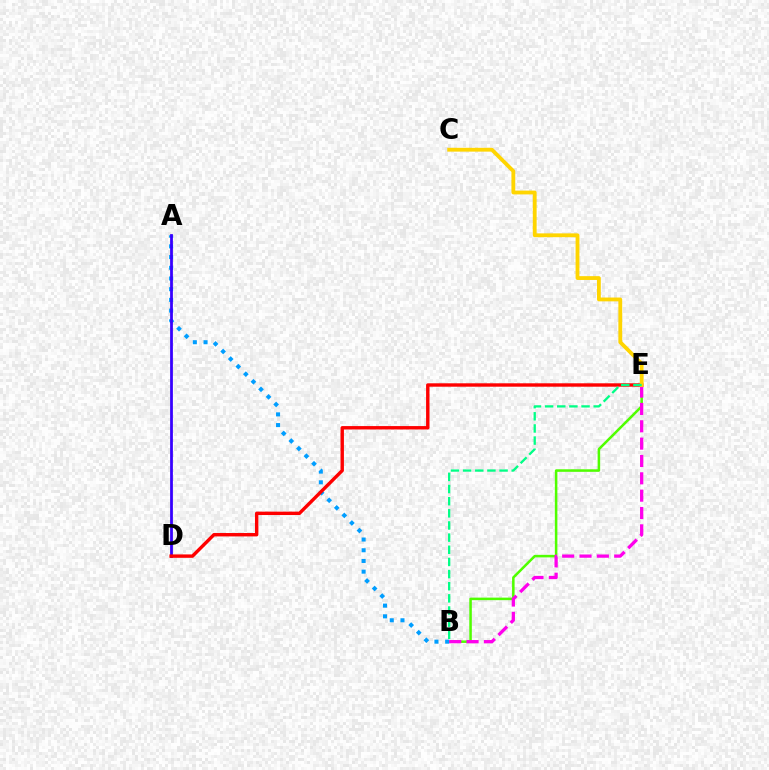{('B', 'E'): [{'color': '#4fff00', 'line_style': 'solid', 'thickness': 1.82}, {'color': '#ff00ed', 'line_style': 'dashed', 'thickness': 2.36}, {'color': '#00ff86', 'line_style': 'dashed', 'thickness': 1.65}], ('A', 'B'): [{'color': '#009eff', 'line_style': 'dotted', 'thickness': 2.91}], ('A', 'D'): [{'color': '#3700ff', 'line_style': 'solid', 'thickness': 1.99}], ('D', 'E'): [{'color': '#ff0000', 'line_style': 'solid', 'thickness': 2.45}], ('C', 'E'): [{'color': '#ffd500', 'line_style': 'solid', 'thickness': 2.75}]}